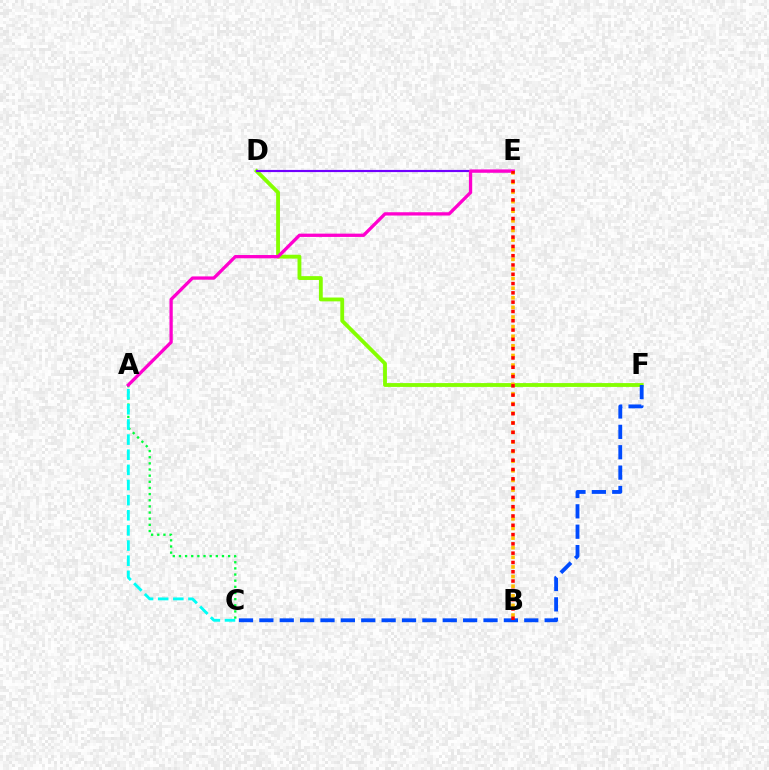{('D', 'F'): [{'color': '#84ff00', 'line_style': 'solid', 'thickness': 2.76}], ('A', 'C'): [{'color': '#00ff39', 'line_style': 'dotted', 'thickness': 1.67}, {'color': '#00fff6', 'line_style': 'dashed', 'thickness': 2.06}], ('D', 'E'): [{'color': '#7200ff', 'line_style': 'solid', 'thickness': 1.56}], ('A', 'E'): [{'color': '#ff00cf', 'line_style': 'solid', 'thickness': 2.37}], ('B', 'E'): [{'color': '#ffbd00', 'line_style': 'dotted', 'thickness': 2.61}, {'color': '#ff0000', 'line_style': 'dotted', 'thickness': 2.53}], ('C', 'F'): [{'color': '#004bff', 'line_style': 'dashed', 'thickness': 2.77}]}